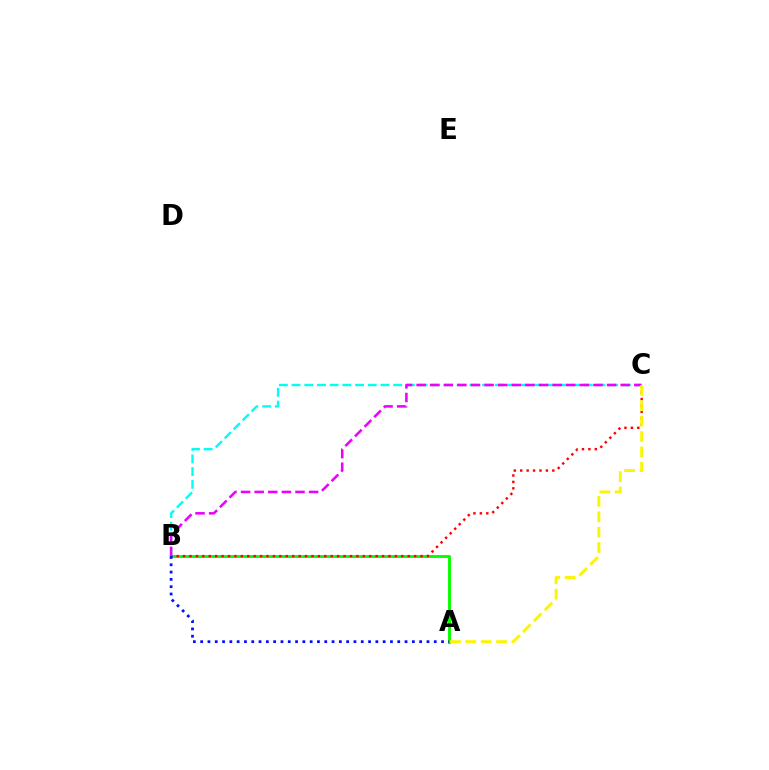{('A', 'B'): [{'color': '#08ff00', 'line_style': 'solid', 'thickness': 2.12}, {'color': '#0010ff', 'line_style': 'dotted', 'thickness': 1.98}], ('B', 'C'): [{'color': '#ff0000', 'line_style': 'dotted', 'thickness': 1.74}, {'color': '#00fff6', 'line_style': 'dashed', 'thickness': 1.73}, {'color': '#ee00ff', 'line_style': 'dashed', 'thickness': 1.85}], ('A', 'C'): [{'color': '#fcf500', 'line_style': 'dashed', 'thickness': 2.09}]}